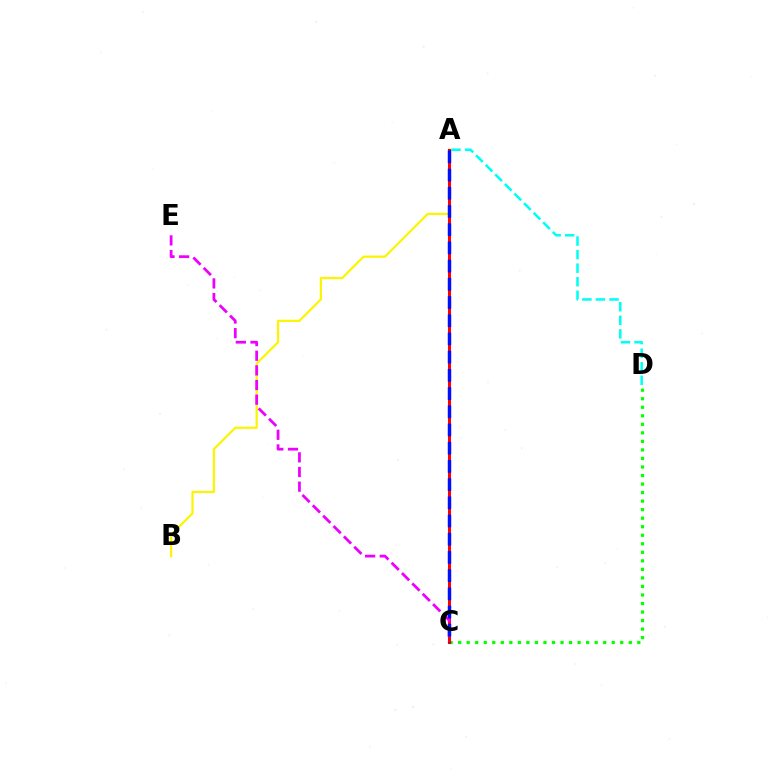{('A', 'B'): [{'color': '#fcf500', 'line_style': 'solid', 'thickness': 1.6}], ('C', 'D'): [{'color': '#08ff00', 'line_style': 'dotted', 'thickness': 2.32}], ('A', 'D'): [{'color': '#00fff6', 'line_style': 'dashed', 'thickness': 1.84}], ('A', 'C'): [{'color': '#ff0000', 'line_style': 'solid', 'thickness': 2.2}, {'color': '#0010ff', 'line_style': 'dashed', 'thickness': 2.47}], ('C', 'E'): [{'color': '#ee00ff', 'line_style': 'dashed', 'thickness': 1.99}]}